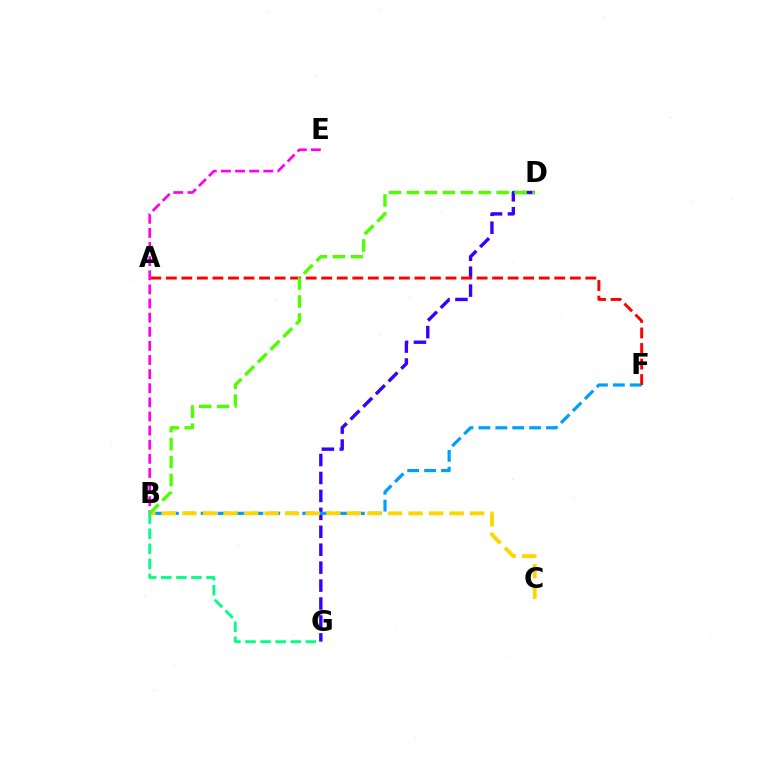{('D', 'G'): [{'color': '#3700ff', 'line_style': 'dashed', 'thickness': 2.44}], ('B', 'F'): [{'color': '#009eff', 'line_style': 'dashed', 'thickness': 2.3}], ('A', 'F'): [{'color': '#ff0000', 'line_style': 'dashed', 'thickness': 2.11}], ('B', 'C'): [{'color': '#ffd500', 'line_style': 'dashed', 'thickness': 2.79}], ('B', 'E'): [{'color': '#ff00ed', 'line_style': 'dashed', 'thickness': 1.92}], ('B', 'D'): [{'color': '#4fff00', 'line_style': 'dashed', 'thickness': 2.44}], ('B', 'G'): [{'color': '#00ff86', 'line_style': 'dashed', 'thickness': 2.05}]}